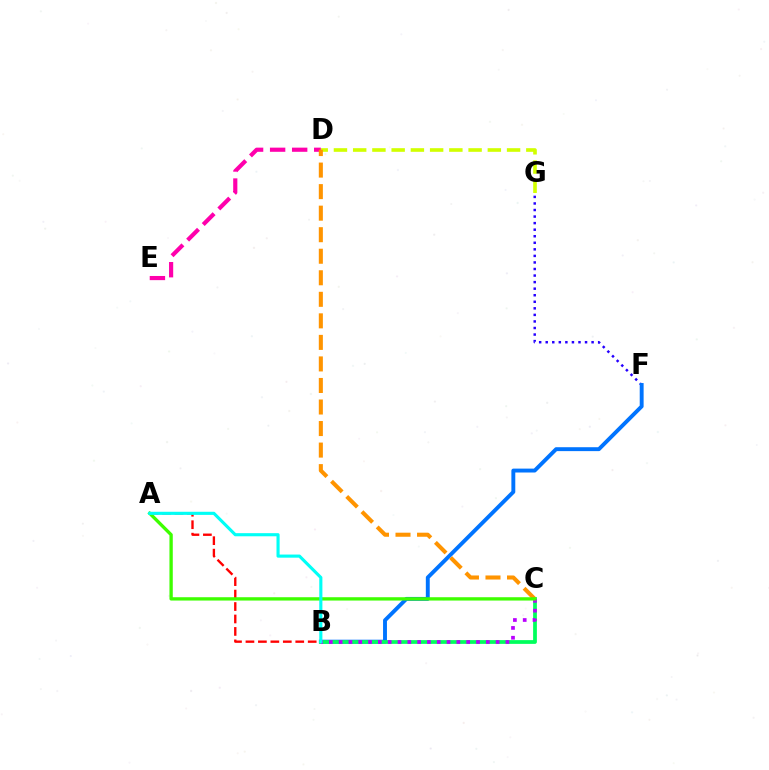{('D', 'E'): [{'color': '#ff00ac', 'line_style': 'dashed', 'thickness': 3.0}], ('D', 'G'): [{'color': '#d1ff00', 'line_style': 'dashed', 'thickness': 2.61}], ('A', 'B'): [{'color': '#ff0000', 'line_style': 'dashed', 'thickness': 1.69}, {'color': '#00fff6', 'line_style': 'solid', 'thickness': 2.25}], ('F', 'G'): [{'color': '#2500ff', 'line_style': 'dotted', 'thickness': 1.78}], ('B', 'F'): [{'color': '#0074ff', 'line_style': 'solid', 'thickness': 2.81}], ('B', 'C'): [{'color': '#00ff5c', 'line_style': 'solid', 'thickness': 2.7}, {'color': '#b900ff', 'line_style': 'dotted', 'thickness': 2.67}], ('C', 'D'): [{'color': '#ff9400', 'line_style': 'dashed', 'thickness': 2.93}], ('A', 'C'): [{'color': '#3dff00', 'line_style': 'solid', 'thickness': 2.4}]}